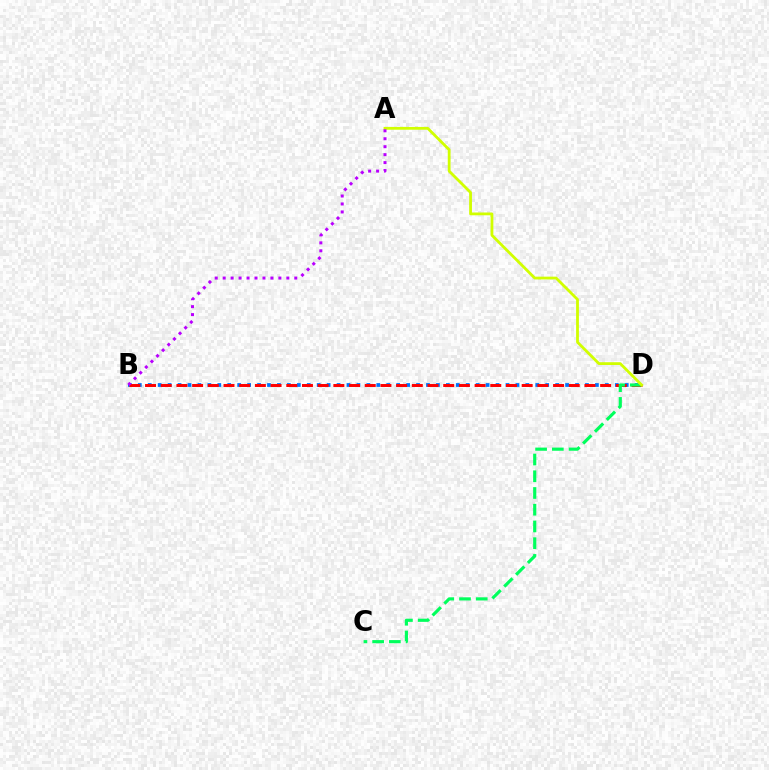{('B', 'D'): [{'color': '#0074ff', 'line_style': 'dotted', 'thickness': 2.7}, {'color': '#ff0000', 'line_style': 'dashed', 'thickness': 2.13}], ('C', 'D'): [{'color': '#00ff5c', 'line_style': 'dashed', 'thickness': 2.27}], ('A', 'D'): [{'color': '#d1ff00', 'line_style': 'solid', 'thickness': 2.01}], ('A', 'B'): [{'color': '#b900ff', 'line_style': 'dotted', 'thickness': 2.16}]}